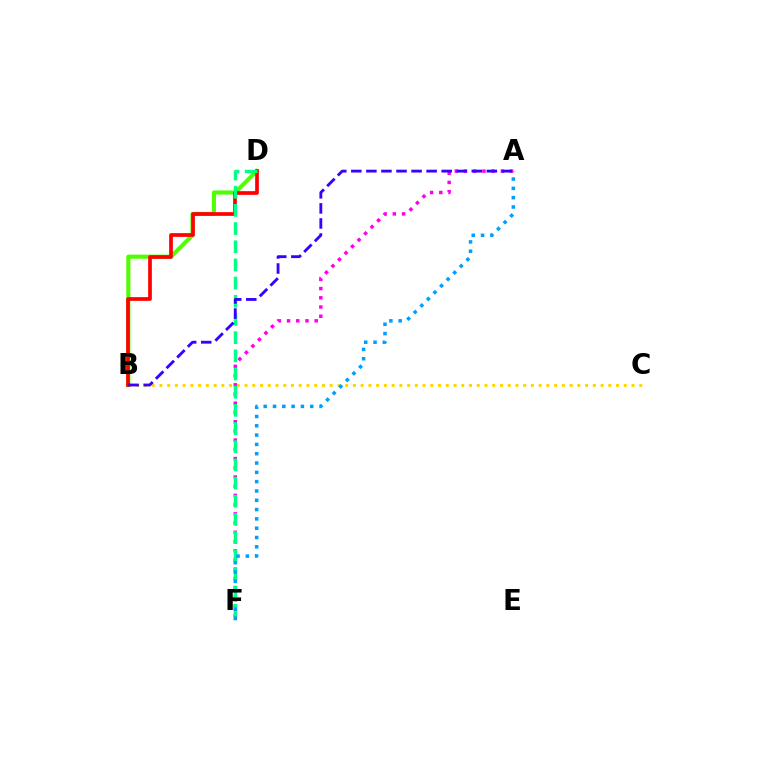{('B', 'D'): [{'color': '#4fff00', 'line_style': 'solid', 'thickness': 2.96}, {'color': '#ff0000', 'line_style': 'solid', 'thickness': 2.67}], ('B', 'C'): [{'color': '#ffd500', 'line_style': 'dotted', 'thickness': 2.1}], ('A', 'F'): [{'color': '#ff00ed', 'line_style': 'dotted', 'thickness': 2.5}, {'color': '#009eff', 'line_style': 'dotted', 'thickness': 2.53}], ('D', 'F'): [{'color': '#00ff86', 'line_style': 'dashed', 'thickness': 2.47}], ('A', 'B'): [{'color': '#3700ff', 'line_style': 'dashed', 'thickness': 2.05}]}